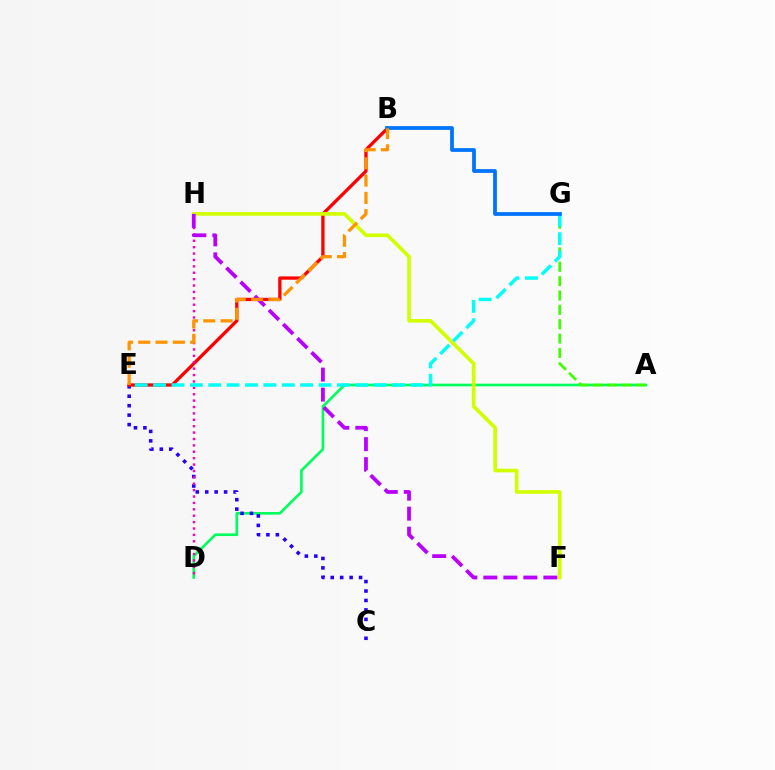{('A', 'D'): [{'color': '#00ff5c', 'line_style': 'solid', 'thickness': 1.91}], ('C', 'E'): [{'color': '#2500ff', 'line_style': 'dotted', 'thickness': 2.57}], ('B', 'E'): [{'color': '#ff0000', 'line_style': 'solid', 'thickness': 2.38}, {'color': '#ff9400', 'line_style': 'dashed', 'thickness': 2.35}], ('D', 'H'): [{'color': '#ff00ac', 'line_style': 'dotted', 'thickness': 1.74}], ('A', 'G'): [{'color': '#3dff00', 'line_style': 'dashed', 'thickness': 1.95}], ('F', 'H'): [{'color': '#d1ff00', 'line_style': 'solid', 'thickness': 2.62}, {'color': '#b900ff', 'line_style': 'dashed', 'thickness': 2.72}], ('E', 'G'): [{'color': '#00fff6', 'line_style': 'dashed', 'thickness': 2.5}], ('B', 'G'): [{'color': '#0074ff', 'line_style': 'solid', 'thickness': 2.71}]}